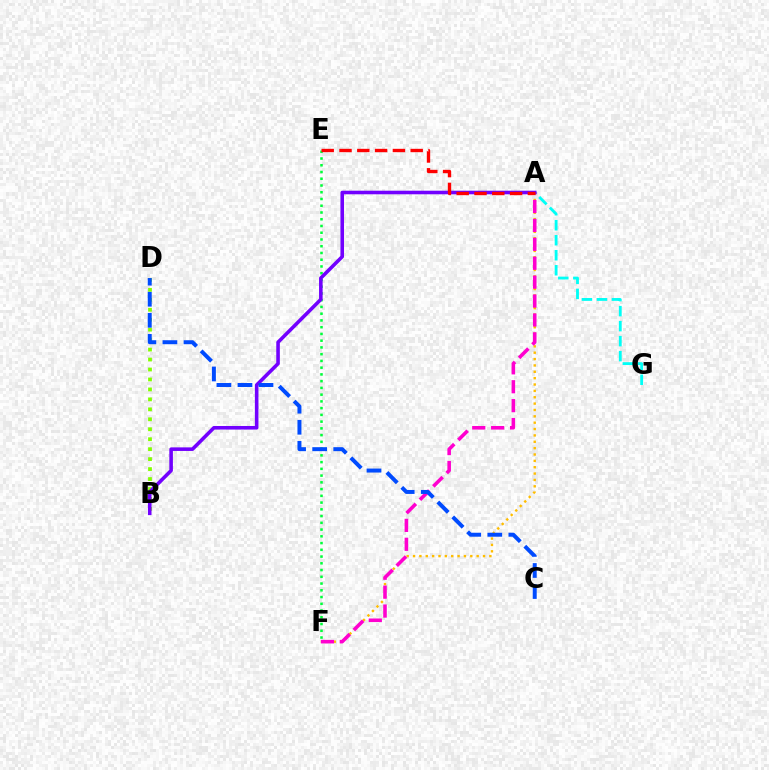{('A', 'F'): [{'color': '#ffbd00', 'line_style': 'dotted', 'thickness': 1.73}, {'color': '#ff00cf', 'line_style': 'dashed', 'thickness': 2.57}], ('A', 'G'): [{'color': '#00fff6', 'line_style': 'dashed', 'thickness': 2.04}], ('B', 'D'): [{'color': '#84ff00', 'line_style': 'dotted', 'thickness': 2.71}], ('E', 'F'): [{'color': '#00ff39', 'line_style': 'dotted', 'thickness': 1.83}], ('A', 'B'): [{'color': '#7200ff', 'line_style': 'solid', 'thickness': 2.58}], ('C', 'D'): [{'color': '#004bff', 'line_style': 'dashed', 'thickness': 2.86}], ('A', 'E'): [{'color': '#ff0000', 'line_style': 'dashed', 'thickness': 2.42}]}